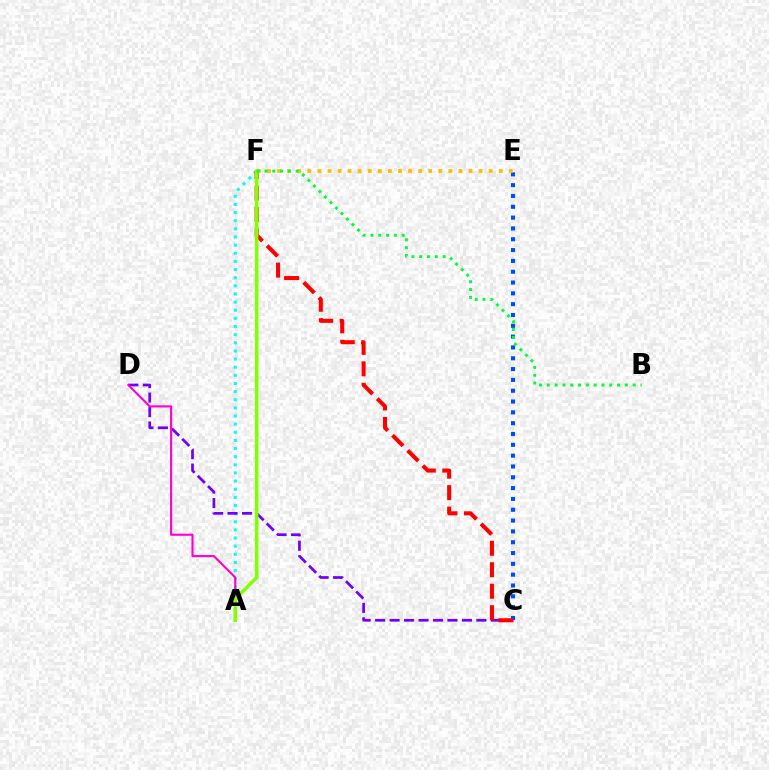{('C', 'E'): [{'color': '#004bff', 'line_style': 'dotted', 'thickness': 2.94}], ('A', 'F'): [{'color': '#00fff6', 'line_style': 'dotted', 'thickness': 2.21}, {'color': '#84ff00', 'line_style': 'solid', 'thickness': 2.53}], ('C', 'D'): [{'color': '#7200ff', 'line_style': 'dashed', 'thickness': 1.96}], ('A', 'D'): [{'color': '#ff00cf', 'line_style': 'solid', 'thickness': 1.52}], ('C', 'F'): [{'color': '#ff0000', 'line_style': 'dashed', 'thickness': 2.92}], ('E', 'F'): [{'color': '#ffbd00', 'line_style': 'dotted', 'thickness': 2.74}], ('B', 'F'): [{'color': '#00ff39', 'line_style': 'dotted', 'thickness': 2.12}]}